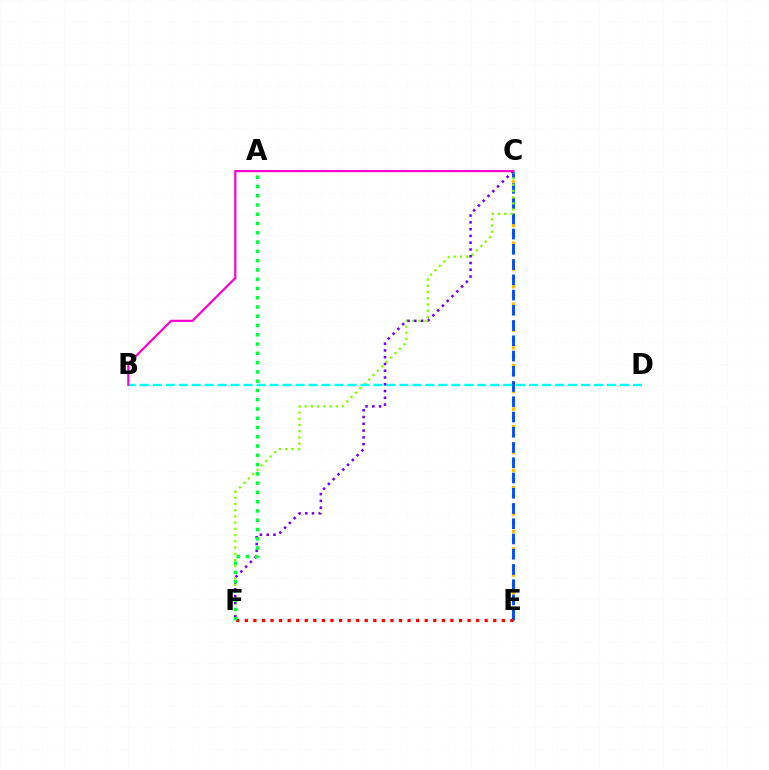{('C', 'E'): [{'color': '#ffbd00', 'line_style': 'dotted', 'thickness': 2.37}, {'color': '#004bff', 'line_style': 'dashed', 'thickness': 2.07}], ('C', 'F'): [{'color': '#84ff00', 'line_style': 'dotted', 'thickness': 1.69}, {'color': '#7200ff', 'line_style': 'dotted', 'thickness': 1.84}], ('E', 'F'): [{'color': '#ff0000', 'line_style': 'dotted', 'thickness': 2.33}], ('B', 'D'): [{'color': '#00fff6', 'line_style': 'dashed', 'thickness': 1.76}], ('A', 'F'): [{'color': '#00ff39', 'line_style': 'dotted', 'thickness': 2.52}], ('B', 'C'): [{'color': '#ff00cf', 'line_style': 'solid', 'thickness': 1.59}]}